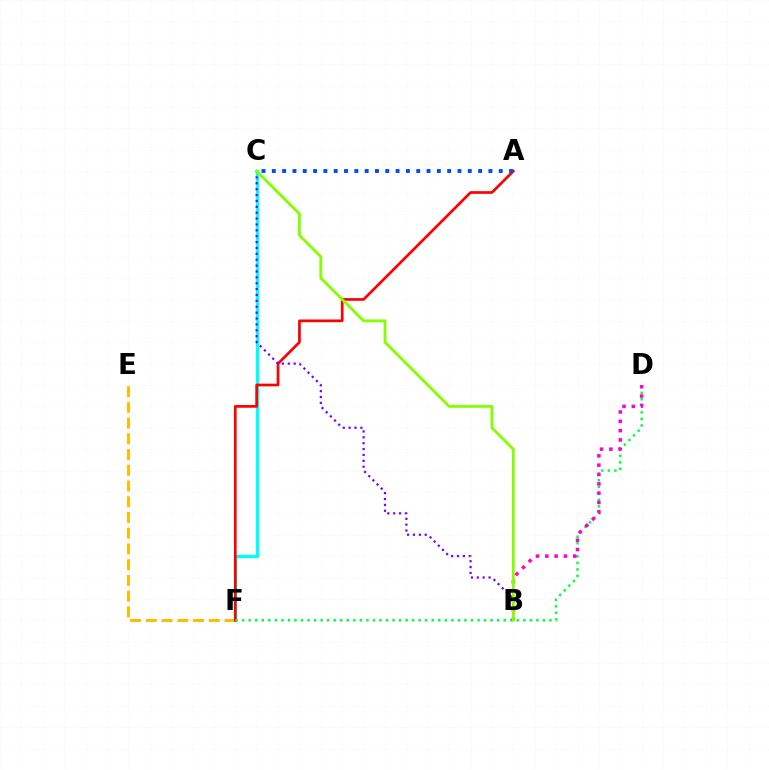{('C', 'F'): [{'color': '#00fff6', 'line_style': 'solid', 'thickness': 2.42}], ('E', 'F'): [{'color': '#ffbd00', 'line_style': 'dashed', 'thickness': 2.14}], ('A', 'F'): [{'color': '#ff0000', 'line_style': 'solid', 'thickness': 1.95}], ('D', 'F'): [{'color': '#00ff39', 'line_style': 'dotted', 'thickness': 1.78}], ('B', 'D'): [{'color': '#ff00cf', 'line_style': 'dotted', 'thickness': 2.53}], ('A', 'C'): [{'color': '#004bff', 'line_style': 'dotted', 'thickness': 2.8}], ('B', 'C'): [{'color': '#7200ff', 'line_style': 'dotted', 'thickness': 1.6}, {'color': '#84ff00', 'line_style': 'solid', 'thickness': 2.05}]}